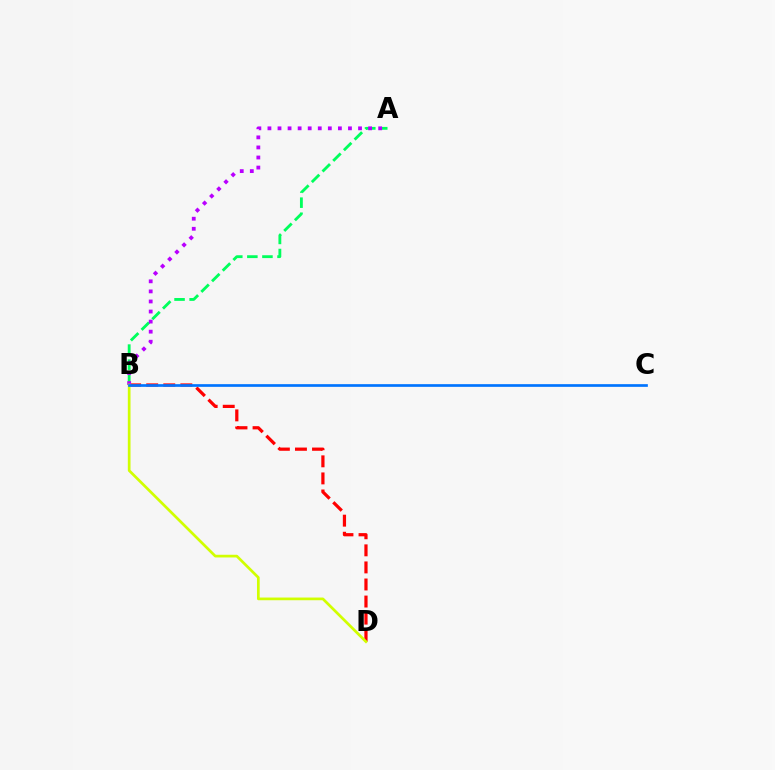{('B', 'D'): [{'color': '#ff0000', 'line_style': 'dashed', 'thickness': 2.32}, {'color': '#d1ff00', 'line_style': 'solid', 'thickness': 1.95}], ('A', 'B'): [{'color': '#00ff5c', 'line_style': 'dashed', 'thickness': 2.05}, {'color': '#b900ff', 'line_style': 'dotted', 'thickness': 2.73}], ('B', 'C'): [{'color': '#0074ff', 'line_style': 'solid', 'thickness': 1.94}]}